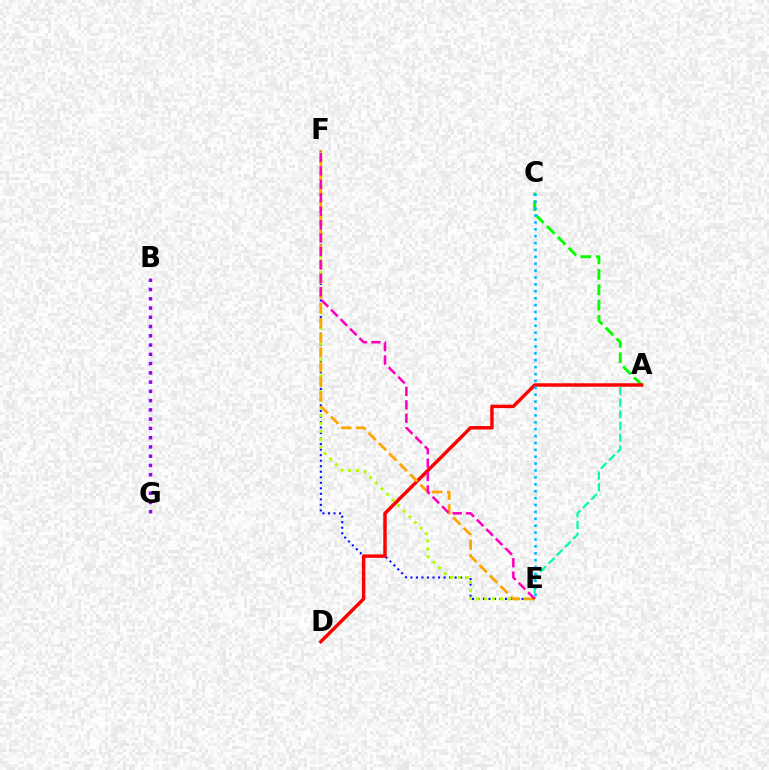{('E', 'F'): [{'color': '#0010ff', 'line_style': 'dotted', 'thickness': 1.5}, {'color': '#b3ff00', 'line_style': 'dotted', 'thickness': 2.16}, {'color': '#ffa500', 'line_style': 'dashed', 'thickness': 2.0}, {'color': '#ff00bd', 'line_style': 'dashed', 'thickness': 1.82}], ('A', 'C'): [{'color': '#08ff00', 'line_style': 'dashed', 'thickness': 2.09}], ('A', 'E'): [{'color': '#00ff9d', 'line_style': 'dashed', 'thickness': 1.58}], ('A', 'D'): [{'color': '#ff0000', 'line_style': 'solid', 'thickness': 2.47}], ('B', 'G'): [{'color': '#9b00ff', 'line_style': 'dotted', 'thickness': 2.52}], ('C', 'E'): [{'color': '#00b5ff', 'line_style': 'dotted', 'thickness': 1.87}]}